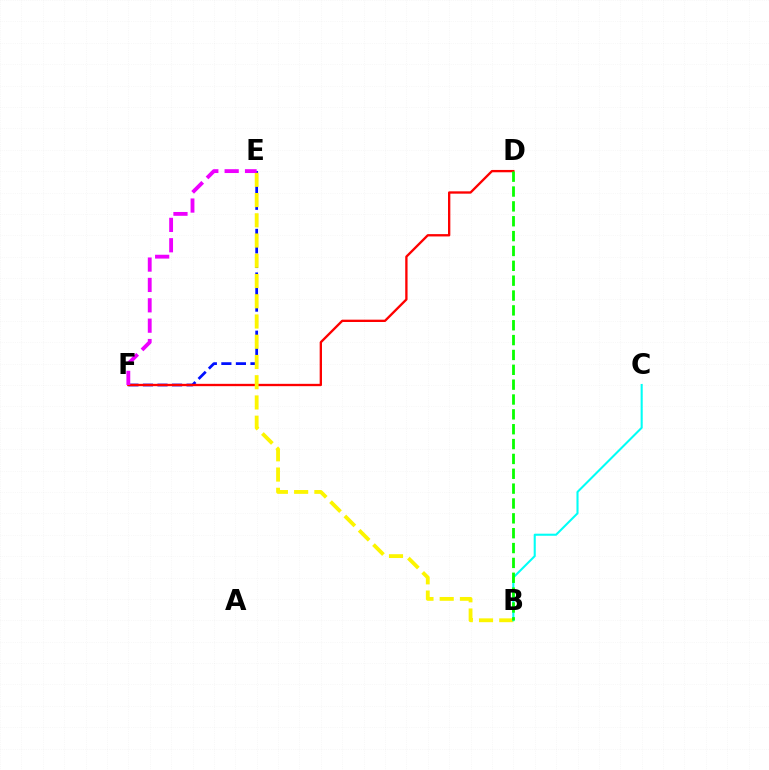{('E', 'F'): [{'color': '#0010ff', 'line_style': 'dashed', 'thickness': 1.98}, {'color': '#ee00ff', 'line_style': 'dashed', 'thickness': 2.77}], ('D', 'F'): [{'color': '#ff0000', 'line_style': 'solid', 'thickness': 1.68}], ('B', 'E'): [{'color': '#fcf500', 'line_style': 'dashed', 'thickness': 2.75}], ('B', 'C'): [{'color': '#00fff6', 'line_style': 'solid', 'thickness': 1.5}], ('B', 'D'): [{'color': '#08ff00', 'line_style': 'dashed', 'thickness': 2.02}]}